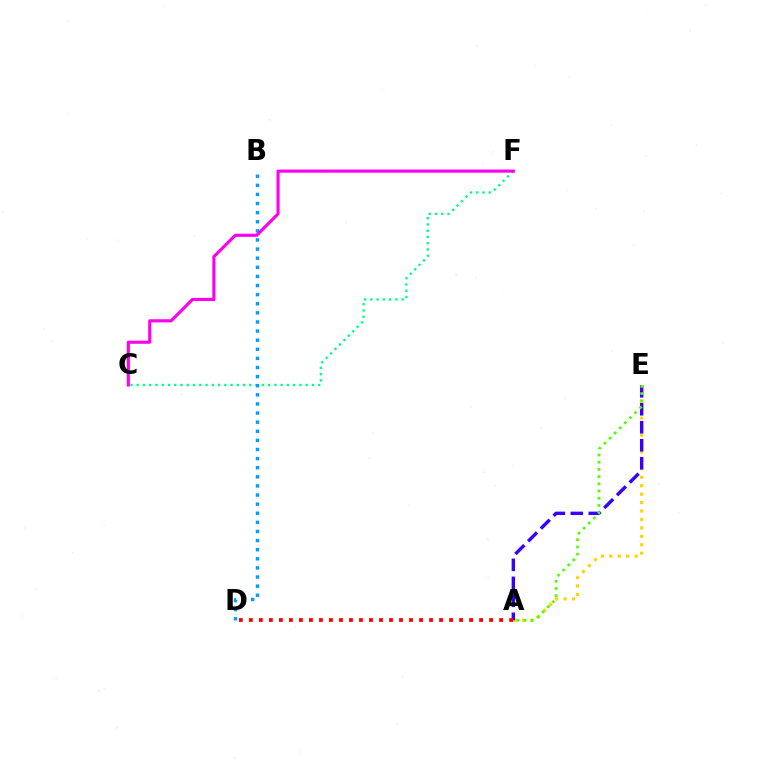{('C', 'F'): [{'color': '#00ff86', 'line_style': 'dotted', 'thickness': 1.7}, {'color': '#ff00ed', 'line_style': 'solid', 'thickness': 2.24}], ('B', 'D'): [{'color': '#009eff', 'line_style': 'dotted', 'thickness': 2.47}], ('A', 'E'): [{'color': '#ffd500', 'line_style': 'dotted', 'thickness': 2.29}, {'color': '#3700ff', 'line_style': 'dashed', 'thickness': 2.44}, {'color': '#4fff00', 'line_style': 'dotted', 'thickness': 1.96}], ('A', 'D'): [{'color': '#ff0000', 'line_style': 'dotted', 'thickness': 2.72}]}